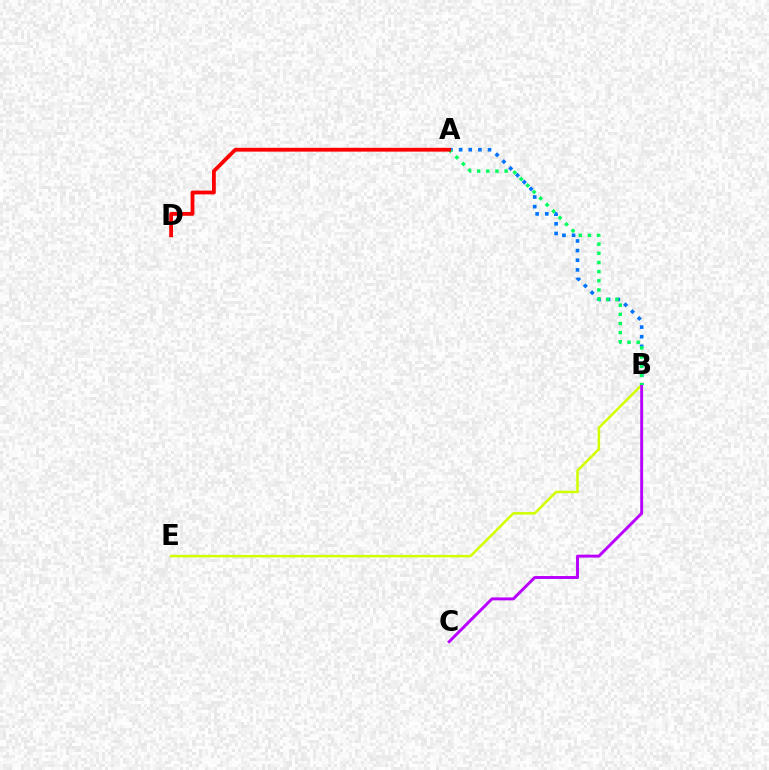{('A', 'B'): [{'color': '#0074ff', 'line_style': 'dotted', 'thickness': 2.62}, {'color': '#00ff5c', 'line_style': 'dotted', 'thickness': 2.49}], ('B', 'E'): [{'color': '#d1ff00', 'line_style': 'solid', 'thickness': 1.82}], ('B', 'C'): [{'color': '#b900ff', 'line_style': 'solid', 'thickness': 2.11}], ('A', 'D'): [{'color': '#ff0000', 'line_style': 'solid', 'thickness': 2.74}]}